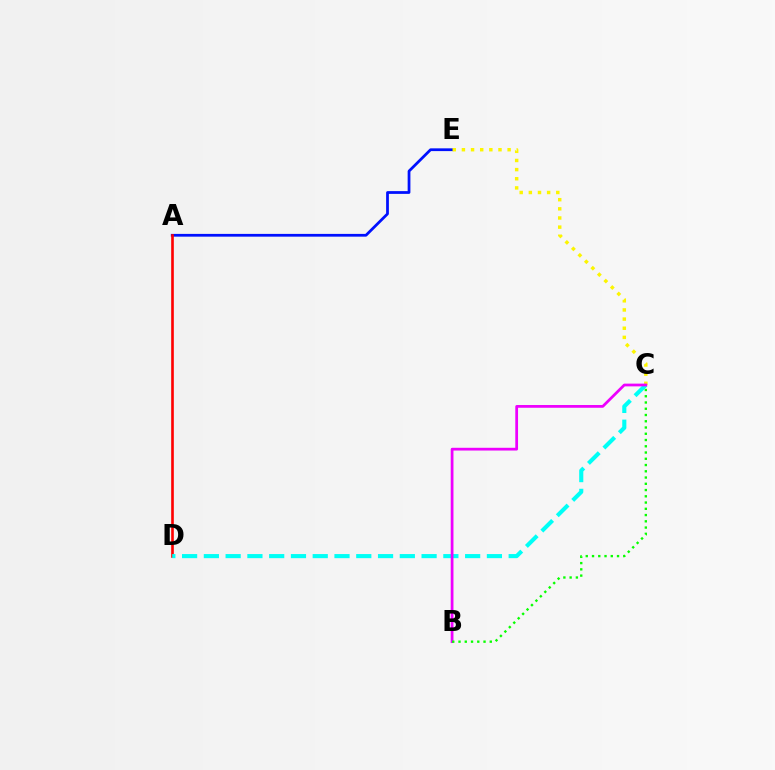{('A', 'E'): [{'color': '#0010ff', 'line_style': 'solid', 'thickness': 1.99}], ('A', 'D'): [{'color': '#ff0000', 'line_style': 'solid', 'thickness': 1.9}], ('C', 'E'): [{'color': '#fcf500', 'line_style': 'dotted', 'thickness': 2.48}], ('C', 'D'): [{'color': '#00fff6', 'line_style': 'dashed', 'thickness': 2.96}], ('B', 'C'): [{'color': '#ee00ff', 'line_style': 'solid', 'thickness': 1.98}, {'color': '#08ff00', 'line_style': 'dotted', 'thickness': 1.7}]}